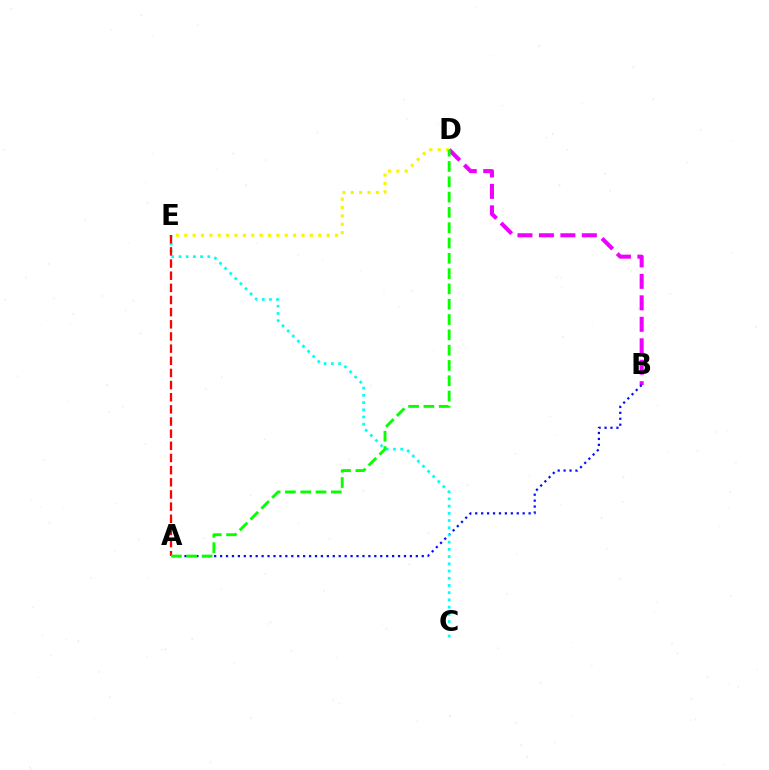{('D', 'E'): [{'color': '#fcf500', 'line_style': 'dotted', 'thickness': 2.27}], ('B', 'D'): [{'color': '#ee00ff', 'line_style': 'dashed', 'thickness': 2.92}], ('A', 'B'): [{'color': '#0010ff', 'line_style': 'dotted', 'thickness': 1.61}], ('C', 'E'): [{'color': '#00fff6', 'line_style': 'dotted', 'thickness': 1.96}], ('A', 'E'): [{'color': '#ff0000', 'line_style': 'dashed', 'thickness': 1.65}], ('A', 'D'): [{'color': '#08ff00', 'line_style': 'dashed', 'thickness': 2.08}]}